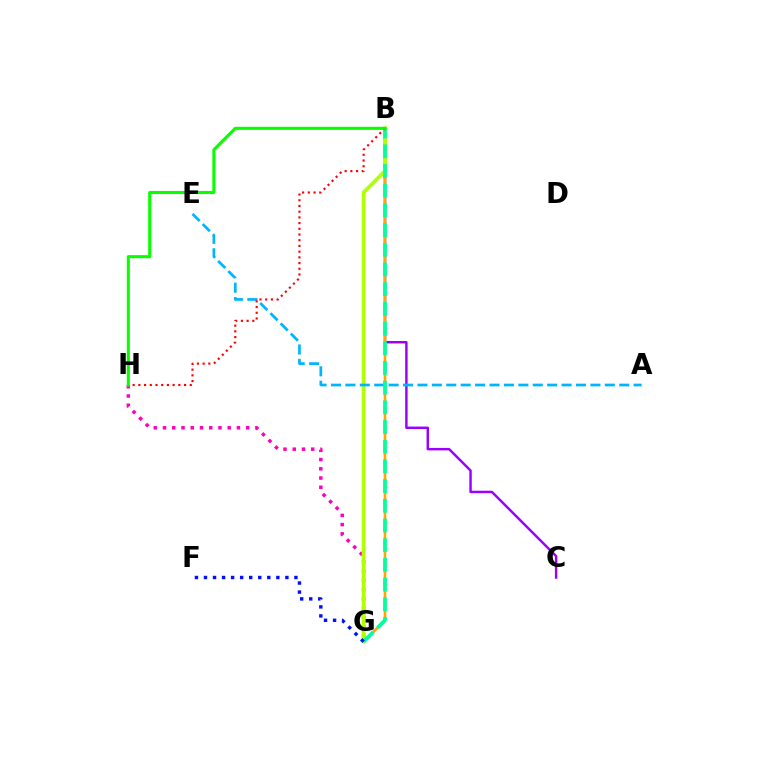{('B', 'C'): [{'color': '#9b00ff', 'line_style': 'solid', 'thickness': 1.77}], ('G', 'H'): [{'color': '#ff00bd', 'line_style': 'dotted', 'thickness': 2.51}], ('B', 'G'): [{'color': '#ffa500', 'line_style': 'solid', 'thickness': 1.91}, {'color': '#b3ff00', 'line_style': 'solid', 'thickness': 2.73}, {'color': '#00ff9d', 'line_style': 'dashed', 'thickness': 2.68}], ('A', 'E'): [{'color': '#00b5ff', 'line_style': 'dashed', 'thickness': 1.96}], ('F', 'G'): [{'color': '#0010ff', 'line_style': 'dotted', 'thickness': 2.46}], ('B', 'H'): [{'color': '#ff0000', 'line_style': 'dotted', 'thickness': 1.55}, {'color': '#08ff00', 'line_style': 'solid', 'thickness': 2.22}]}